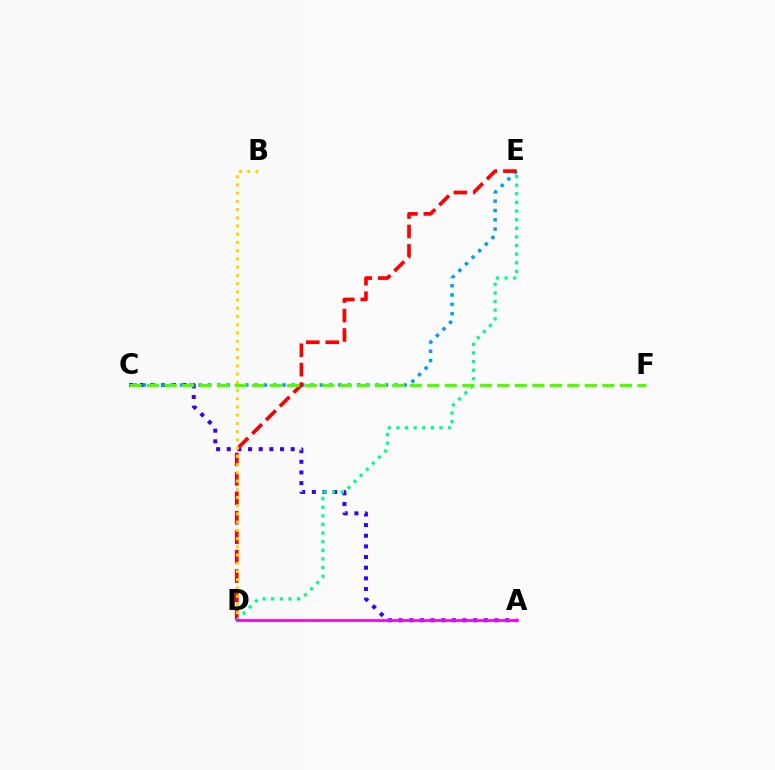{('A', 'C'): [{'color': '#3700ff', 'line_style': 'dotted', 'thickness': 2.9}], ('C', 'E'): [{'color': '#009eff', 'line_style': 'dotted', 'thickness': 2.53}], ('D', 'E'): [{'color': '#ff0000', 'line_style': 'dashed', 'thickness': 2.64}, {'color': '#00ff86', 'line_style': 'dotted', 'thickness': 2.34}], ('B', 'D'): [{'color': '#ffd500', 'line_style': 'dotted', 'thickness': 2.23}], ('A', 'D'): [{'color': '#ff00ed', 'line_style': 'solid', 'thickness': 2.0}], ('C', 'F'): [{'color': '#4fff00', 'line_style': 'dashed', 'thickness': 2.38}]}